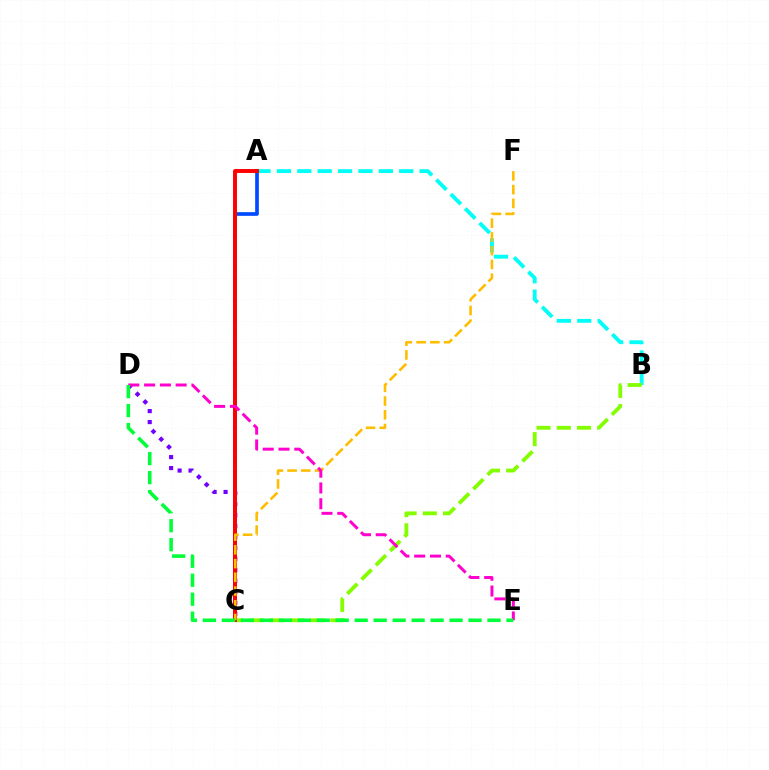{('A', 'B'): [{'color': '#00fff6', 'line_style': 'dashed', 'thickness': 2.77}], ('B', 'C'): [{'color': '#84ff00', 'line_style': 'dashed', 'thickness': 2.75}], ('C', 'D'): [{'color': '#7200ff', 'line_style': 'dotted', 'thickness': 2.98}], ('A', 'C'): [{'color': '#004bff', 'line_style': 'solid', 'thickness': 2.65}, {'color': '#ff0000', 'line_style': 'solid', 'thickness': 2.82}], ('C', 'F'): [{'color': '#ffbd00', 'line_style': 'dashed', 'thickness': 1.87}], ('D', 'E'): [{'color': '#ff00cf', 'line_style': 'dashed', 'thickness': 2.14}, {'color': '#00ff39', 'line_style': 'dashed', 'thickness': 2.58}]}